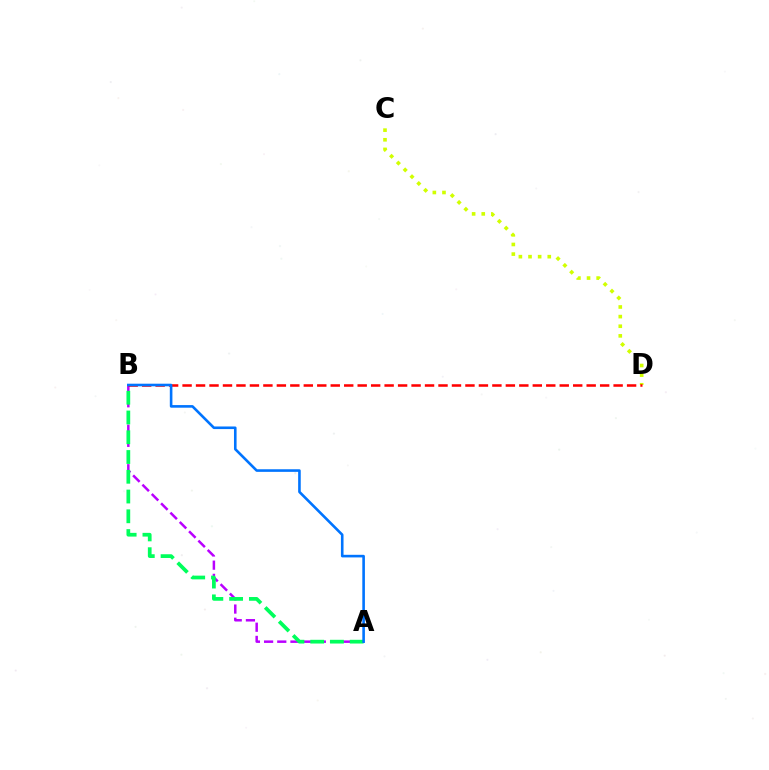{('A', 'B'): [{'color': '#b900ff', 'line_style': 'dashed', 'thickness': 1.79}, {'color': '#00ff5c', 'line_style': 'dashed', 'thickness': 2.68}, {'color': '#0074ff', 'line_style': 'solid', 'thickness': 1.87}], ('C', 'D'): [{'color': '#d1ff00', 'line_style': 'dotted', 'thickness': 2.62}], ('B', 'D'): [{'color': '#ff0000', 'line_style': 'dashed', 'thickness': 1.83}]}